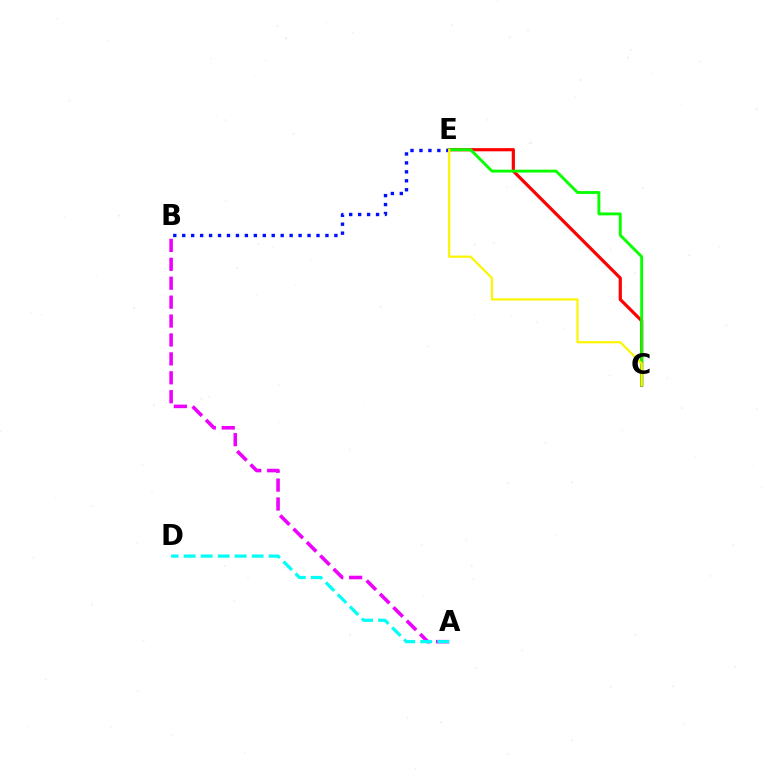{('A', 'B'): [{'color': '#ee00ff', 'line_style': 'dashed', 'thickness': 2.57}], ('C', 'E'): [{'color': '#ff0000', 'line_style': 'solid', 'thickness': 2.3}, {'color': '#08ff00', 'line_style': 'solid', 'thickness': 2.08}, {'color': '#fcf500', 'line_style': 'solid', 'thickness': 1.57}], ('A', 'D'): [{'color': '#00fff6', 'line_style': 'dashed', 'thickness': 2.31}], ('B', 'E'): [{'color': '#0010ff', 'line_style': 'dotted', 'thickness': 2.43}]}